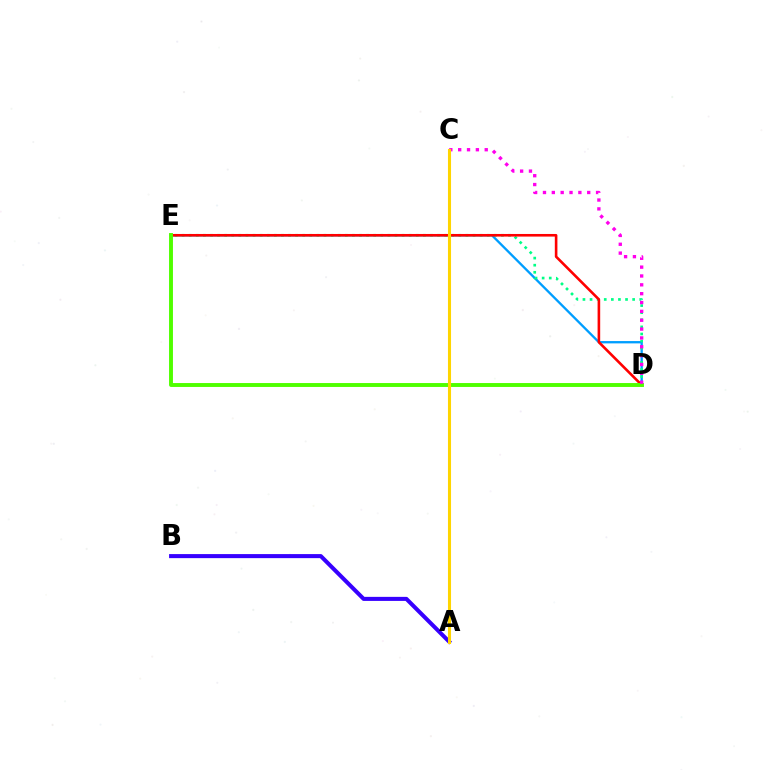{('D', 'E'): [{'color': '#009eff', 'line_style': 'solid', 'thickness': 1.67}, {'color': '#00ff86', 'line_style': 'dotted', 'thickness': 1.93}, {'color': '#ff0000', 'line_style': 'solid', 'thickness': 1.88}, {'color': '#4fff00', 'line_style': 'solid', 'thickness': 2.81}], ('A', 'B'): [{'color': '#3700ff', 'line_style': 'solid', 'thickness': 2.92}], ('C', 'D'): [{'color': '#ff00ed', 'line_style': 'dotted', 'thickness': 2.4}], ('A', 'C'): [{'color': '#ffd500', 'line_style': 'solid', 'thickness': 2.22}]}